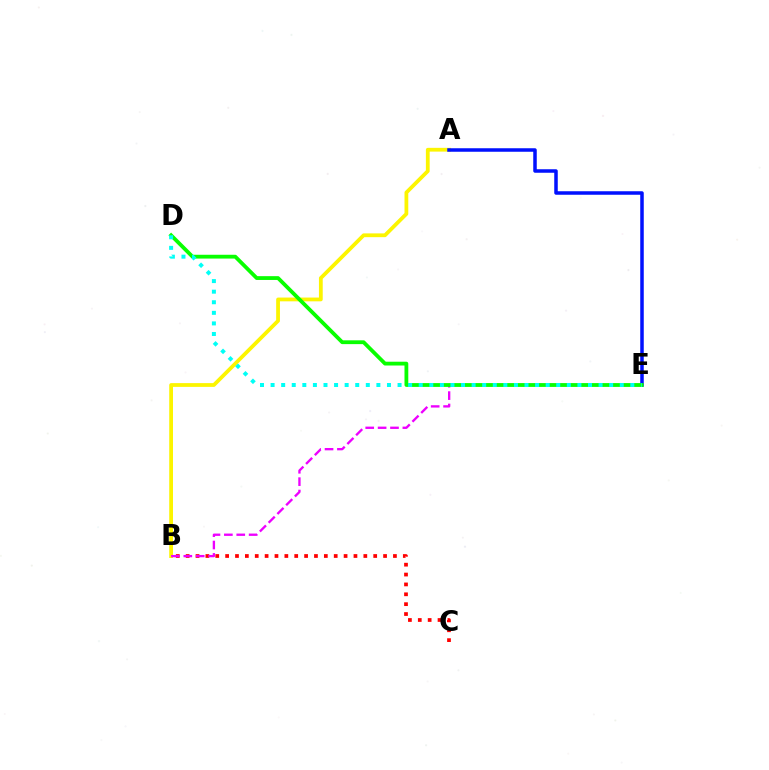{('B', 'C'): [{'color': '#ff0000', 'line_style': 'dotted', 'thickness': 2.68}], ('A', 'B'): [{'color': '#fcf500', 'line_style': 'solid', 'thickness': 2.72}], ('A', 'E'): [{'color': '#0010ff', 'line_style': 'solid', 'thickness': 2.53}], ('B', 'E'): [{'color': '#ee00ff', 'line_style': 'dashed', 'thickness': 1.68}], ('D', 'E'): [{'color': '#08ff00', 'line_style': 'solid', 'thickness': 2.74}, {'color': '#00fff6', 'line_style': 'dotted', 'thickness': 2.87}]}